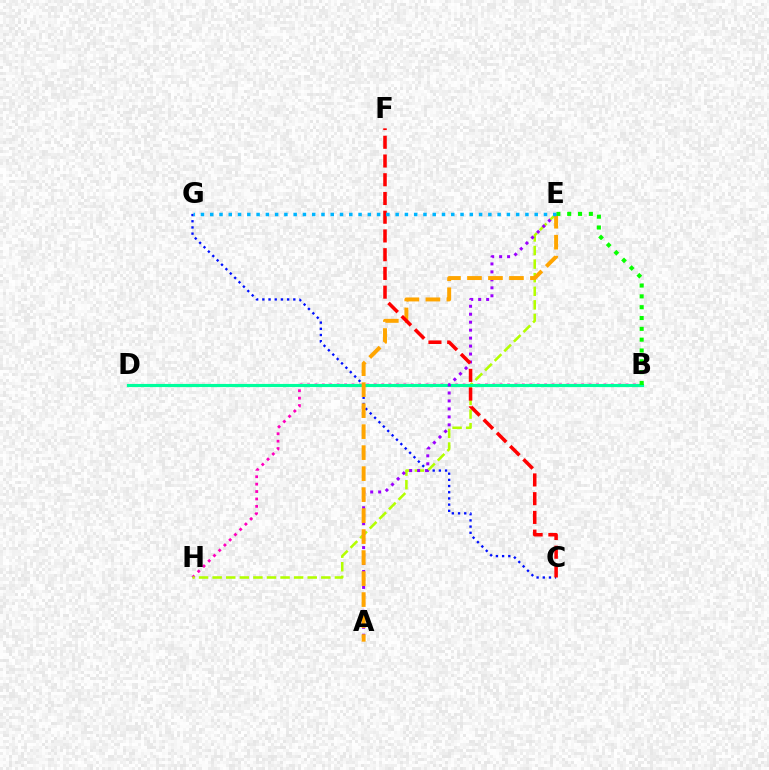{('B', 'H'): [{'color': '#ff00bd', 'line_style': 'dotted', 'thickness': 2.01}], ('C', 'G'): [{'color': '#0010ff', 'line_style': 'dotted', 'thickness': 1.68}], ('E', 'H'): [{'color': '#b3ff00', 'line_style': 'dashed', 'thickness': 1.85}], ('B', 'D'): [{'color': '#00ff9d', 'line_style': 'solid', 'thickness': 2.26}], ('A', 'E'): [{'color': '#9b00ff', 'line_style': 'dotted', 'thickness': 2.16}, {'color': '#ffa500', 'line_style': 'dashed', 'thickness': 2.85}], ('C', 'F'): [{'color': '#ff0000', 'line_style': 'dashed', 'thickness': 2.55}], ('B', 'E'): [{'color': '#08ff00', 'line_style': 'dotted', 'thickness': 2.94}], ('E', 'G'): [{'color': '#00b5ff', 'line_style': 'dotted', 'thickness': 2.52}]}